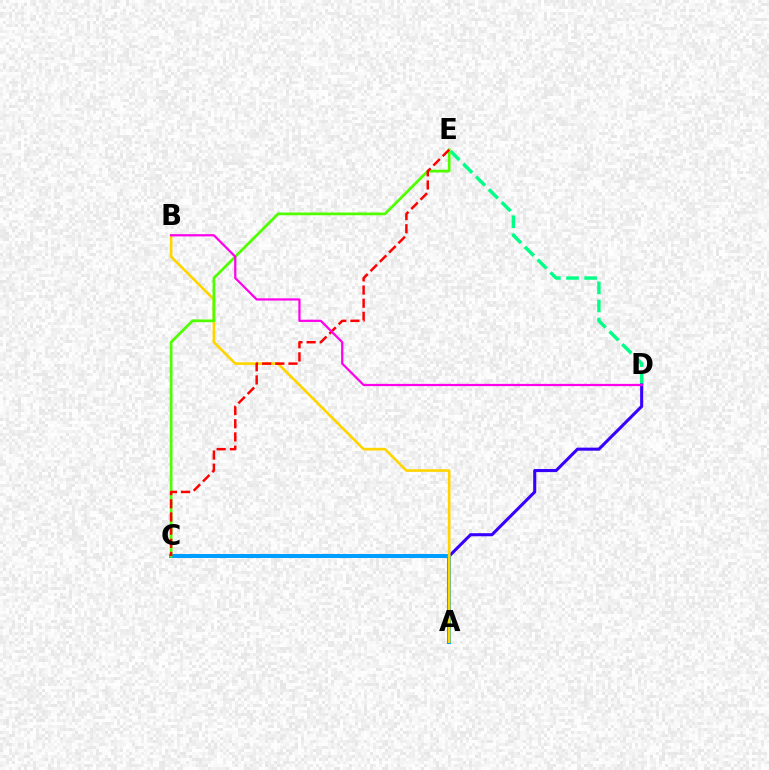{('D', 'E'): [{'color': '#00ff86', 'line_style': 'dashed', 'thickness': 2.46}], ('C', 'D'): [{'color': '#3700ff', 'line_style': 'solid', 'thickness': 2.21}], ('A', 'C'): [{'color': '#009eff', 'line_style': 'solid', 'thickness': 2.9}], ('A', 'B'): [{'color': '#ffd500', 'line_style': 'solid', 'thickness': 1.91}], ('C', 'E'): [{'color': '#4fff00', 'line_style': 'solid', 'thickness': 1.97}, {'color': '#ff0000', 'line_style': 'dashed', 'thickness': 1.79}], ('B', 'D'): [{'color': '#ff00ed', 'line_style': 'solid', 'thickness': 1.61}]}